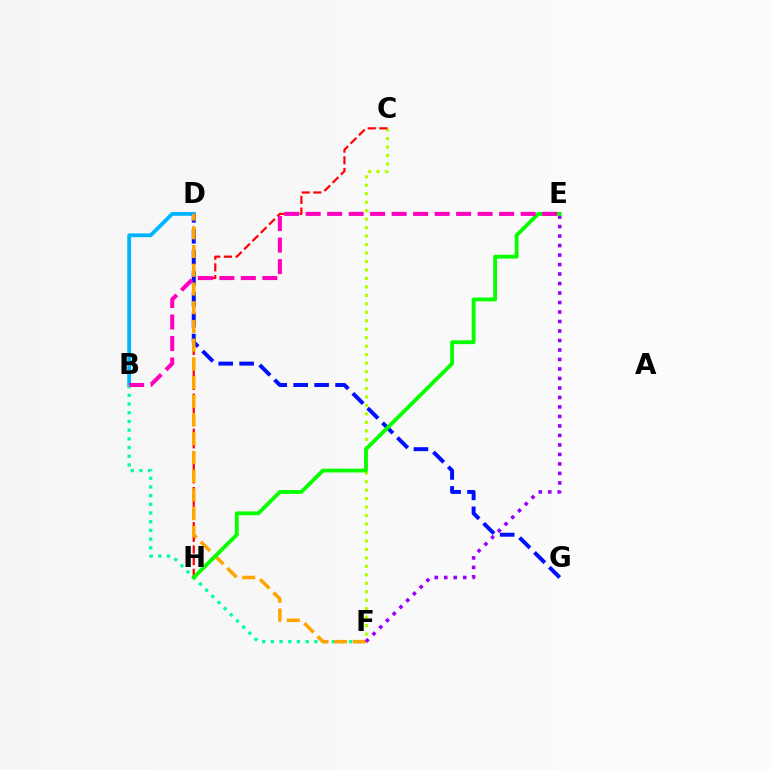{('C', 'F'): [{'color': '#b3ff00', 'line_style': 'dotted', 'thickness': 2.3}], ('B', 'D'): [{'color': '#00b5ff', 'line_style': 'solid', 'thickness': 2.74}], ('B', 'F'): [{'color': '#00ff9d', 'line_style': 'dotted', 'thickness': 2.36}], ('C', 'H'): [{'color': '#ff0000', 'line_style': 'dashed', 'thickness': 1.59}], ('D', 'G'): [{'color': '#0010ff', 'line_style': 'dashed', 'thickness': 2.85}], ('D', 'F'): [{'color': '#ffa500', 'line_style': 'dashed', 'thickness': 2.54}], ('E', 'F'): [{'color': '#9b00ff', 'line_style': 'dotted', 'thickness': 2.58}], ('E', 'H'): [{'color': '#08ff00', 'line_style': 'solid', 'thickness': 2.77}], ('B', 'E'): [{'color': '#ff00bd', 'line_style': 'dashed', 'thickness': 2.92}]}